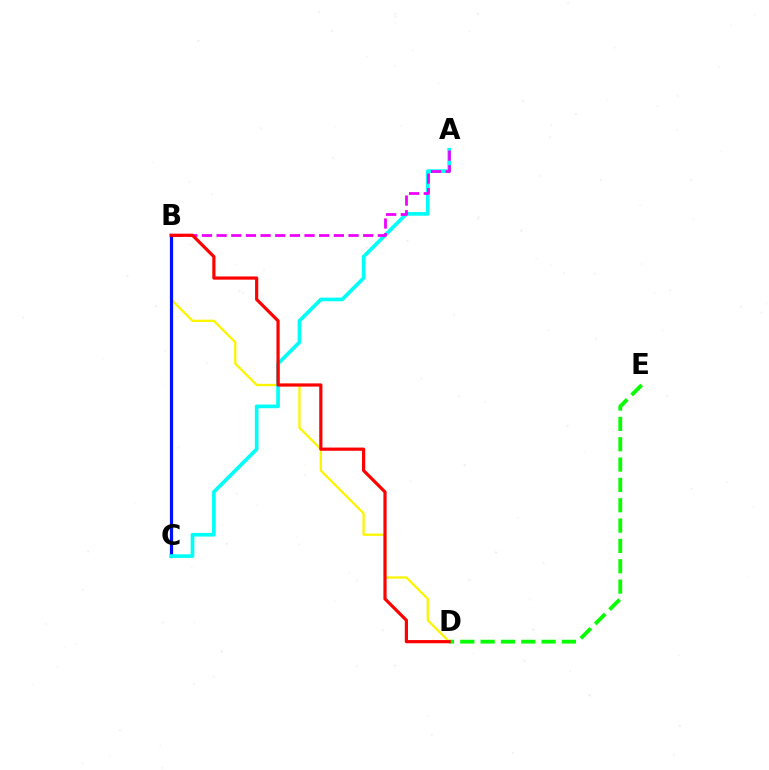{('B', 'D'): [{'color': '#fcf500', 'line_style': 'solid', 'thickness': 1.65}, {'color': '#ff0000', 'line_style': 'solid', 'thickness': 2.3}], ('B', 'C'): [{'color': '#0010ff', 'line_style': 'solid', 'thickness': 2.3}], ('A', 'C'): [{'color': '#00fff6', 'line_style': 'solid', 'thickness': 2.64}], ('A', 'B'): [{'color': '#ee00ff', 'line_style': 'dashed', 'thickness': 1.99}], ('D', 'E'): [{'color': '#08ff00', 'line_style': 'dashed', 'thickness': 2.76}]}